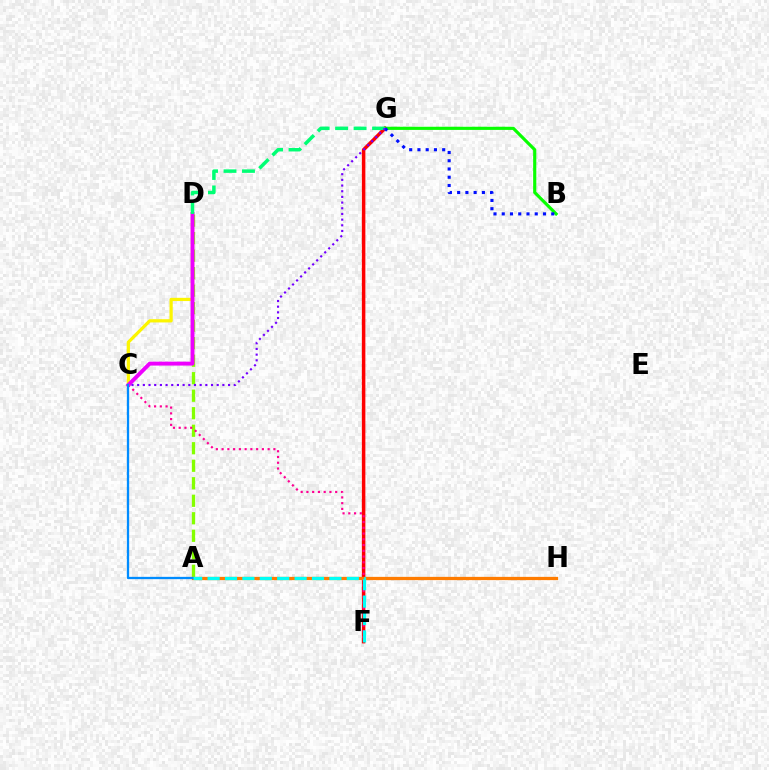{('F', 'G'): [{'color': '#ff0000', 'line_style': 'solid', 'thickness': 2.52}], ('C', 'D'): [{'color': '#fcf500', 'line_style': 'solid', 'thickness': 2.32}, {'color': '#ee00ff', 'line_style': 'solid', 'thickness': 2.83}], ('B', 'G'): [{'color': '#08ff00', 'line_style': 'solid', 'thickness': 2.27}, {'color': '#0010ff', 'line_style': 'dotted', 'thickness': 2.24}], ('A', 'D'): [{'color': '#84ff00', 'line_style': 'dashed', 'thickness': 2.38}], ('C', 'F'): [{'color': '#ff0094', 'line_style': 'dotted', 'thickness': 1.56}], ('A', 'H'): [{'color': '#ff7c00', 'line_style': 'solid', 'thickness': 2.35}], ('A', 'C'): [{'color': '#008cff', 'line_style': 'solid', 'thickness': 1.66}], ('A', 'F'): [{'color': '#00fff6', 'line_style': 'dashed', 'thickness': 2.36}], ('D', 'G'): [{'color': '#00ff74', 'line_style': 'dashed', 'thickness': 2.51}], ('C', 'G'): [{'color': '#7200ff', 'line_style': 'dotted', 'thickness': 1.54}]}